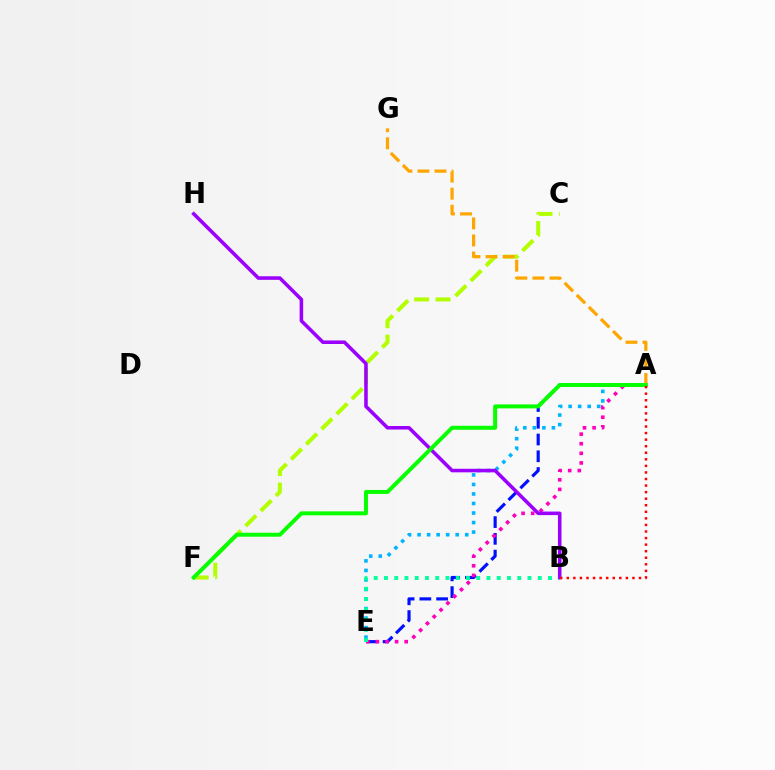{('C', 'F'): [{'color': '#b3ff00', 'line_style': 'dashed', 'thickness': 2.91}], ('A', 'E'): [{'color': '#0010ff', 'line_style': 'dashed', 'thickness': 2.28}, {'color': '#00b5ff', 'line_style': 'dotted', 'thickness': 2.59}, {'color': '#ff00bd', 'line_style': 'dotted', 'thickness': 2.61}], ('B', 'E'): [{'color': '#00ff9d', 'line_style': 'dotted', 'thickness': 2.79}], ('B', 'H'): [{'color': '#9b00ff', 'line_style': 'solid', 'thickness': 2.56}], ('A', 'G'): [{'color': '#ffa500', 'line_style': 'dashed', 'thickness': 2.32}], ('A', 'F'): [{'color': '#08ff00', 'line_style': 'solid', 'thickness': 2.86}], ('A', 'B'): [{'color': '#ff0000', 'line_style': 'dotted', 'thickness': 1.78}]}